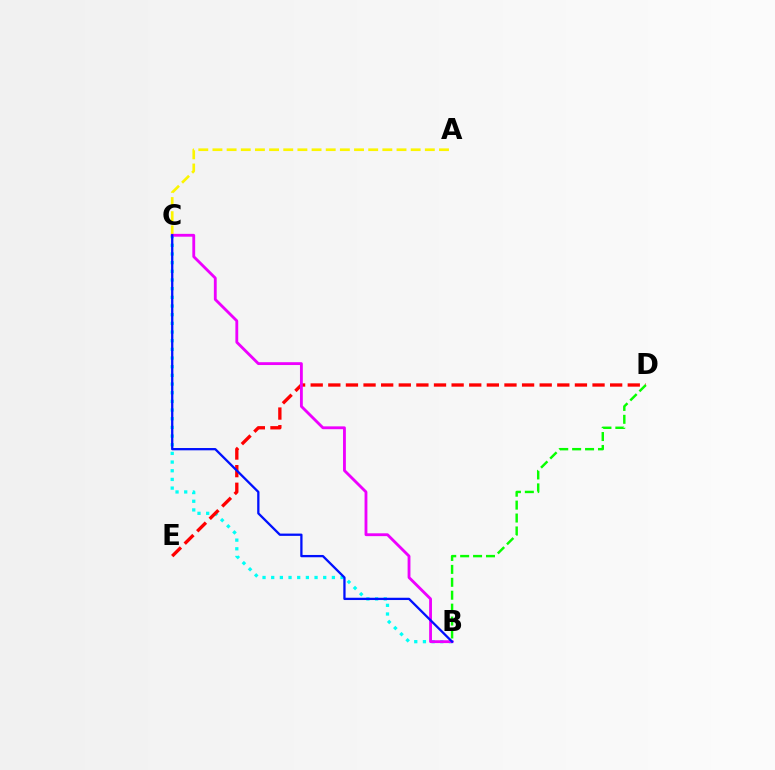{('B', 'C'): [{'color': '#00fff6', 'line_style': 'dotted', 'thickness': 2.36}, {'color': '#ee00ff', 'line_style': 'solid', 'thickness': 2.04}, {'color': '#0010ff', 'line_style': 'solid', 'thickness': 1.65}], ('D', 'E'): [{'color': '#ff0000', 'line_style': 'dashed', 'thickness': 2.39}], ('B', 'D'): [{'color': '#08ff00', 'line_style': 'dashed', 'thickness': 1.76}], ('A', 'C'): [{'color': '#fcf500', 'line_style': 'dashed', 'thickness': 1.92}]}